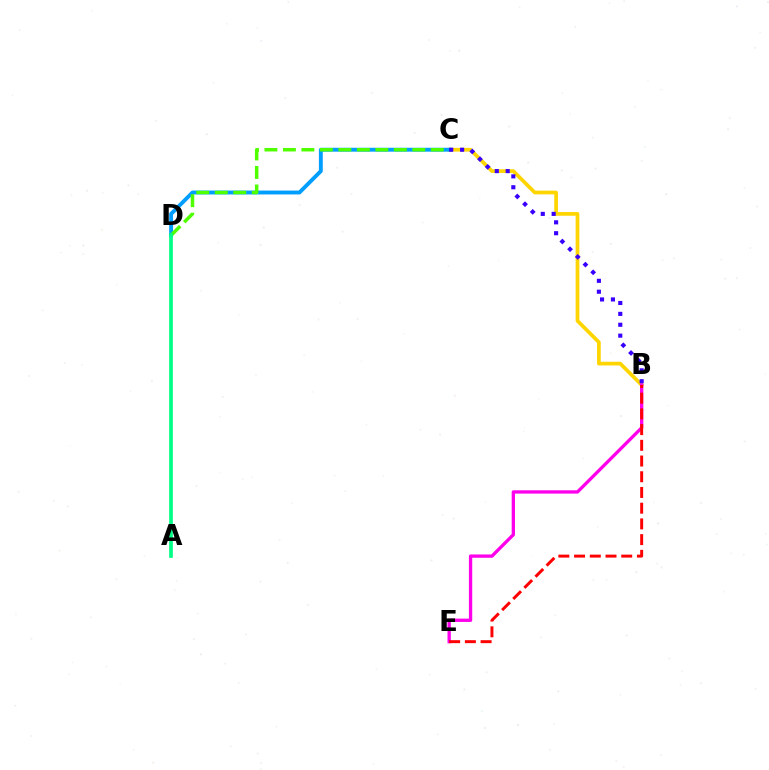{('B', 'C'): [{'color': '#ffd500', 'line_style': 'solid', 'thickness': 2.68}, {'color': '#3700ff', 'line_style': 'dotted', 'thickness': 2.96}], ('C', 'D'): [{'color': '#009eff', 'line_style': 'solid', 'thickness': 2.79}, {'color': '#4fff00', 'line_style': 'dashed', 'thickness': 2.51}], ('B', 'E'): [{'color': '#ff00ed', 'line_style': 'solid', 'thickness': 2.39}, {'color': '#ff0000', 'line_style': 'dashed', 'thickness': 2.14}], ('A', 'D'): [{'color': '#00ff86', 'line_style': 'solid', 'thickness': 2.65}]}